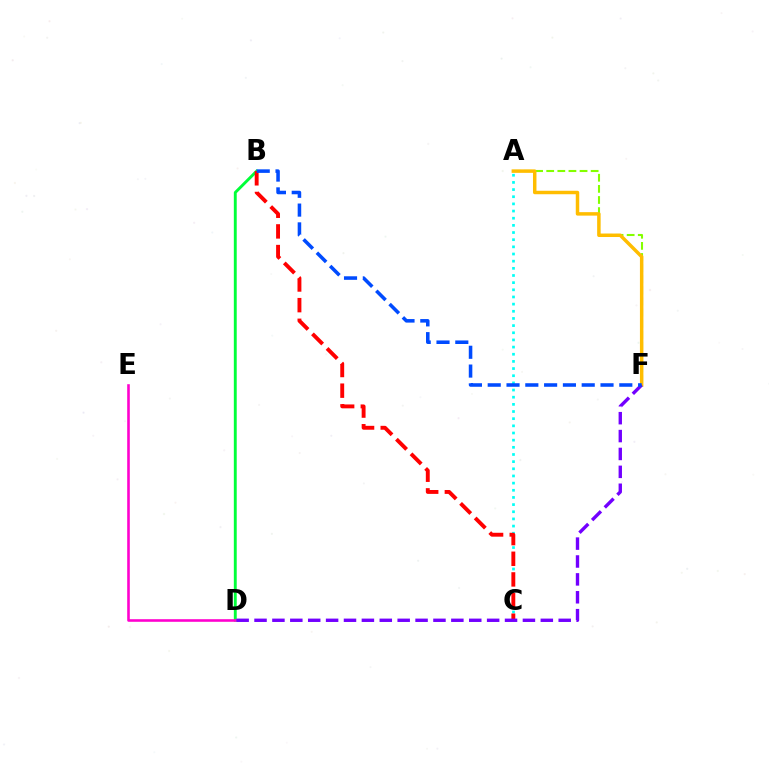{('B', 'D'): [{'color': '#00ff39', 'line_style': 'solid', 'thickness': 2.08}], ('A', 'C'): [{'color': '#00fff6', 'line_style': 'dotted', 'thickness': 1.95}], ('A', 'F'): [{'color': '#84ff00', 'line_style': 'dashed', 'thickness': 1.51}, {'color': '#ffbd00', 'line_style': 'solid', 'thickness': 2.5}], ('D', 'E'): [{'color': '#ff00cf', 'line_style': 'solid', 'thickness': 1.87}], ('B', 'C'): [{'color': '#ff0000', 'line_style': 'dashed', 'thickness': 2.81}], ('D', 'F'): [{'color': '#7200ff', 'line_style': 'dashed', 'thickness': 2.43}], ('B', 'F'): [{'color': '#004bff', 'line_style': 'dashed', 'thickness': 2.55}]}